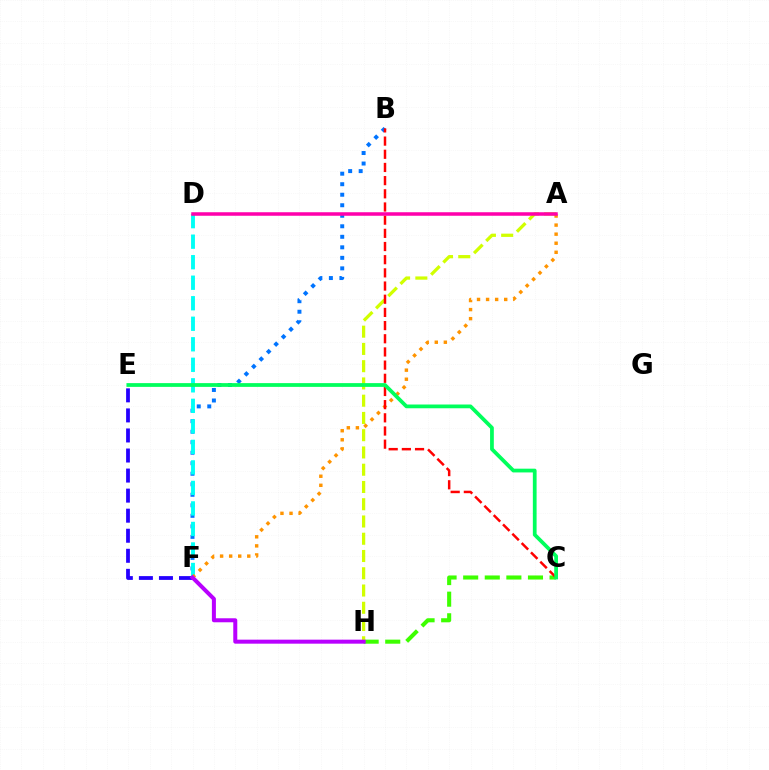{('B', 'F'): [{'color': '#0074ff', 'line_style': 'dotted', 'thickness': 2.86}], ('C', 'H'): [{'color': '#3dff00', 'line_style': 'dashed', 'thickness': 2.93}], ('E', 'F'): [{'color': '#2500ff', 'line_style': 'dashed', 'thickness': 2.72}], ('D', 'F'): [{'color': '#00fff6', 'line_style': 'dashed', 'thickness': 2.79}], ('A', 'H'): [{'color': '#d1ff00', 'line_style': 'dashed', 'thickness': 2.34}], ('A', 'F'): [{'color': '#ff9400', 'line_style': 'dotted', 'thickness': 2.46}], ('B', 'C'): [{'color': '#ff0000', 'line_style': 'dashed', 'thickness': 1.79}], ('C', 'E'): [{'color': '#00ff5c', 'line_style': 'solid', 'thickness': 2.7}], ('F', 'H'): [{'color': '#b900ff', 'line_style': 'solid', 'thickness': 2.89}], ('A', 'D'): [{'color': '#ff00ac', 'line_style': 'solid', 'thickness': 2.54}]}